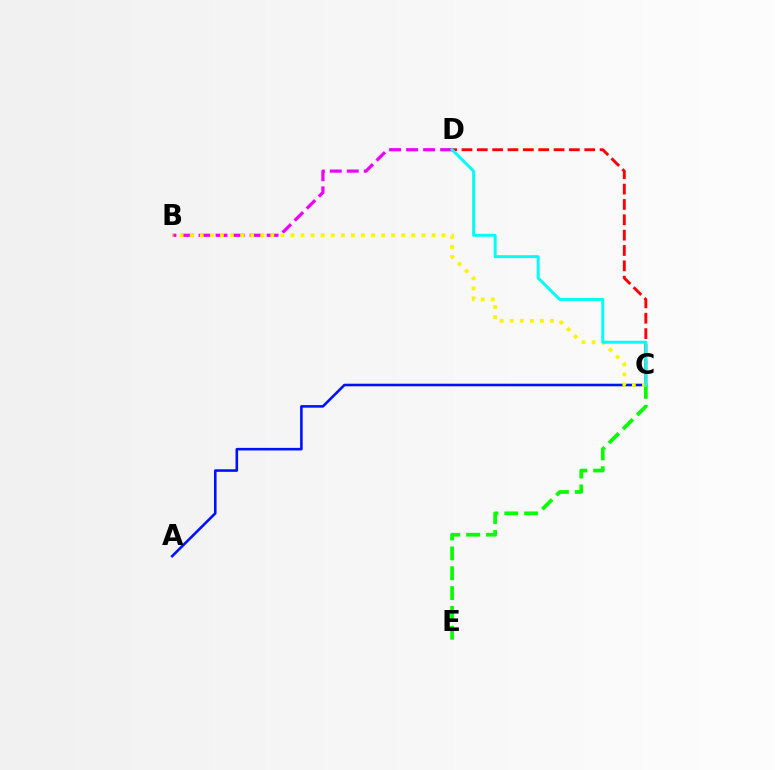{('C', 'D'): [{'color': '#ff0000', 'line_style': 'dashed', 'thickness': 2.08}, {'color': '#00fff6', 'line_style': 'solid', 'thickness': 2.14}], ('A', 'C'): [{'color': '#0010ff', 'line_style': 'solid', 'thickness': 1.86}], ('B', 'D'): [{'color': '#ee00ff', 'line_style': 'dashed', 'thickness': 2.31}], ('C', 'E'): [{'color': '#08ff00', 'line_style': 'dashed', 'thickness': 2.7}], ('B', 'C'): [{'color': '#fcf500', 'line_style': 'dotted', 'thickness': 2.74}]}